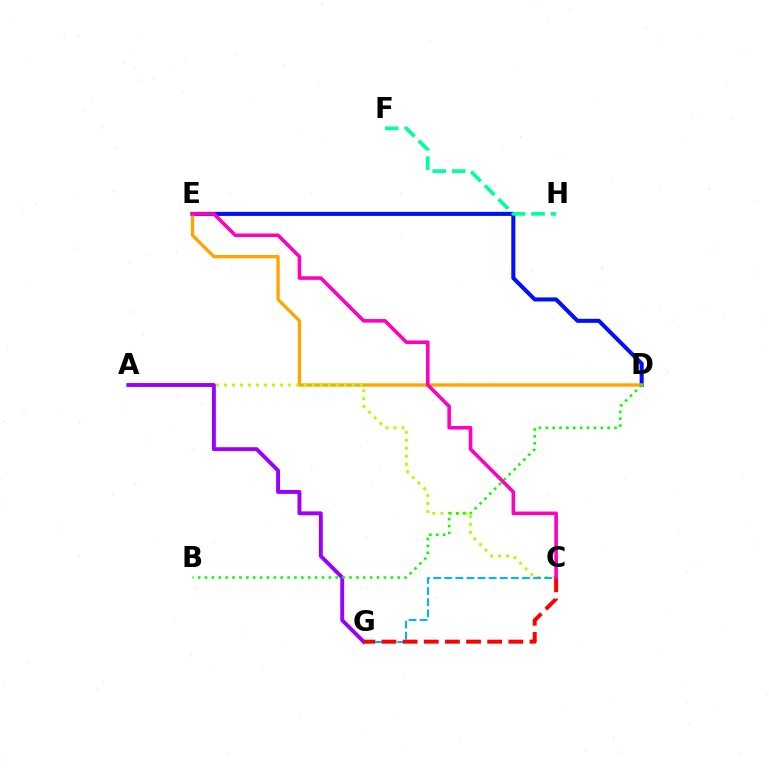{('D', 'E'): [{'color': '#0010ff', 'line_style': 'solid', 'thickness': 2.91}, {'color': '#ffa500', 'line_style': 'solid', 'thickness': 2.41}], ('A', 'C'): [{'color': '#b3ff00', 'line_style': 'dotted', 'thickness': 2.17}], ('A', 'G'): [{'color': '#9b00ff', 'line_style': 'solid', 'thickness': 2.81}], ('C', 'G'): [{'color': '#00b5ff', 'line_style': 'dashed', 'thickness': 1.51}, {'color': '#ff0000', 'line_style': 'dashed', 'thickness': 2.87}], ('F', 'H'): [{'color': '#00ff9d', 'line_style': 'dashed', 'thickness': 2.64}], ('B', 'D'): [{'color': '#08ff00', 'line_style': 'dotted', 'thickness': 1.87}], ('C', 'E'): [{'color': '#ff00bd', 'line_style': 'solid', 'thickness': 2.58}]}